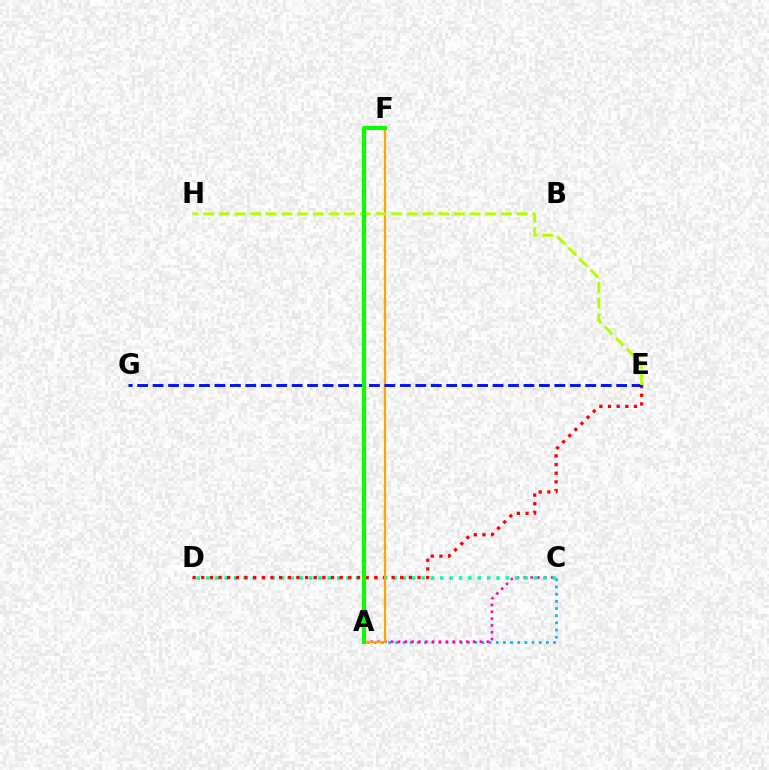{('A', 'C'): [{'color': '#00b5ff', 'line_style': 'dotted', 'thickness': 1.95}, {'color': '#ff00bd', 'line_style': 'dotted', 'thickness': 1.85}], ('C', 'D'): [{'color': '#00ff9d', 'line_style': 'dotted', 'thickness': 2.55}], ('D', 'E'): [{'color': '#ff0000', 'line_style': 'dotted', 'thickness': 2.35}], ('A', 'F'): [{'color': '#ffa500', 'line_style': 'solid', 'thickness': 1.62}, {'color': '#9b00ff', 'line_style': 'dotted', 'thickness': 1.83}, {'color': '#08ff00', 'line_style': 'solid', 'thickness': 2.94}], ('E', 'G'): [{'color': '#0010ff', 'line_style': 'dashed', 'thickness': 2.1}], ('E', 'H'): [{'color': '#b3ff00', 'line_style': 'dashed', 'thickness': 2.13}]}